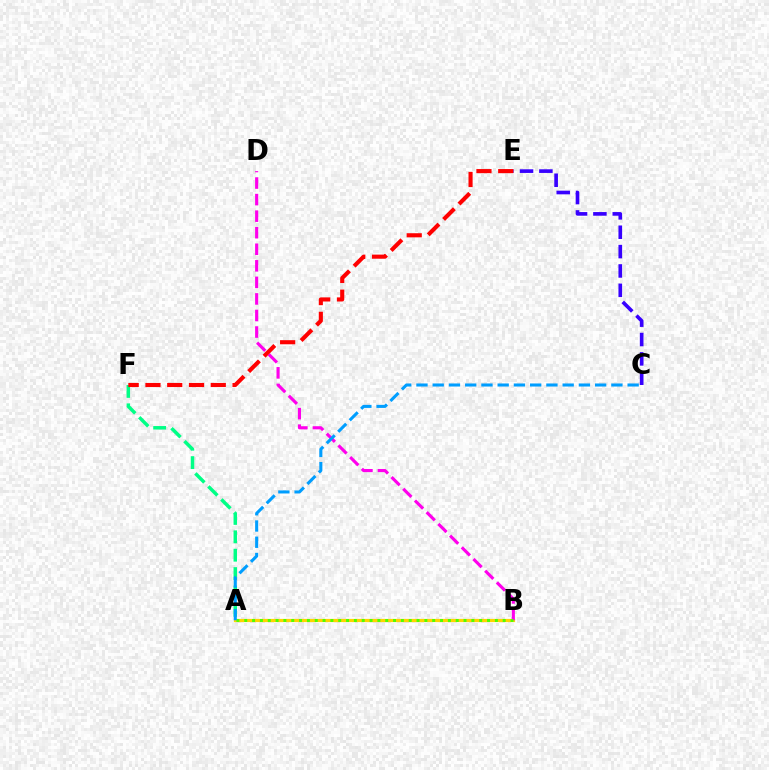{('A', 'B'): [{'color': '#ffd500', 'line_style': 'solid', 'thickness': 2.31}, {'color': '#4fff00', 'line_style': 'dotted', 'thickness': 2.13}], ('A', 'F'): [{'color': '#00ff86', 'line_style': 'dashed', 'thickness': 2.5}], ('B', 'D'): [{'color': '#ff00ed', 'line_style': 'dashed', 'thickness': 2.25}], ('A', 'C'): [{'color': '#009eff', 'line_style': 'dashed', 'thickness': 2.21}], ('C', 'E'): [{'color': '#3700ff', 'line_style': 'dashed', 'thickness': 2.63}], ('E', 'F'): [{'color': '#ff0000', 'line_style': 'dashed', 'thickness': 2.96}]}